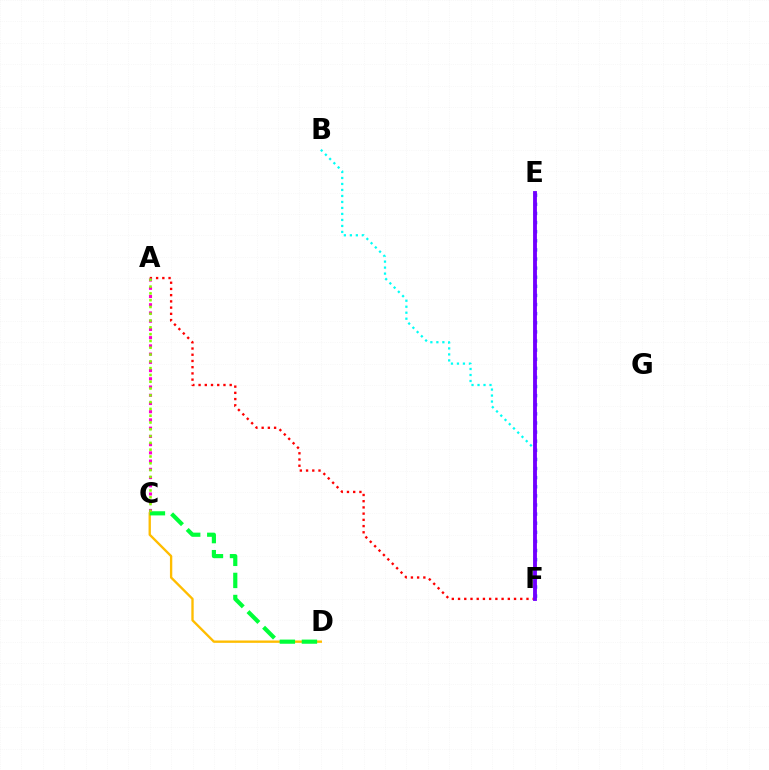{('C', 'D'): [{'color': '#ffbd00', 'line_style': 'solid', 'thickness': 1.69}, {'color': '#00ff39', 'line_style': 'dashed', 'thickness': 3.0}], ('A', 'F'): [{'color': '#ff0000', 'line_style': 'dotted', 'thickness': 1.69}], ('A', 'C'): [{'color': '#ff00cf', 'line_style': 'dotted', 'thickness': 2.24}, {'color': '#84ff00', 'line_style': 'dotted', 'thickness': 1.85}], ('B', 'F'): [{'color': '#00fff6', 'line_style': 'dotted', 'thickness': 1.63}], ('E', 'F'): [{'color': '#004bff', 'line_style': 'dotted', 'thickness': 2.48}, {'color': '#7200ff', 'line_style': 'solid', 'thickness': 2.77}]}